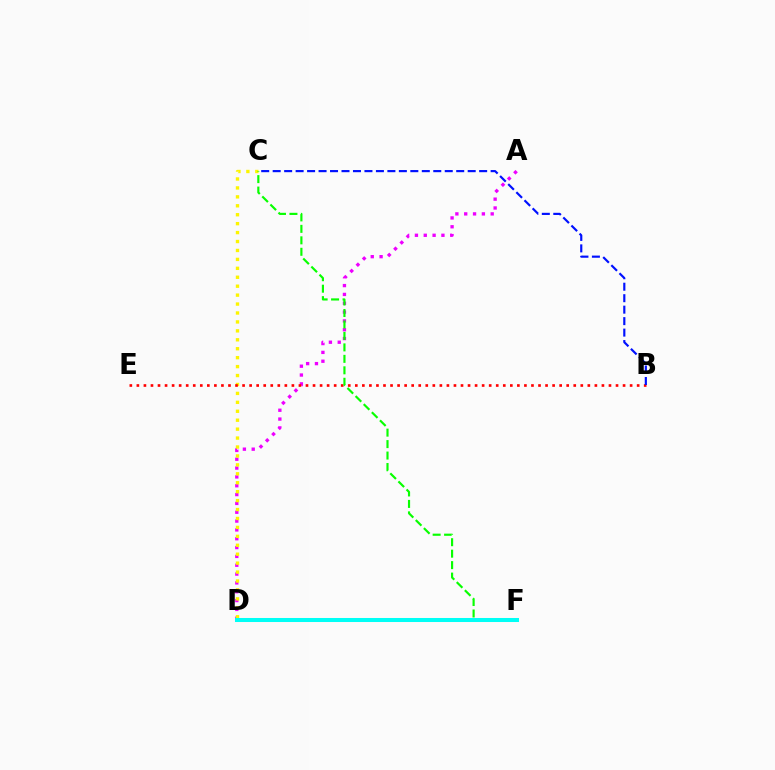{('A', 'D'): [{'color': '#ee00ff', 'line_style': 'dotted', 'thickness': 2.4}], ('C', 'D'): [{'color': '#fcf500', 'line_style': 'dotted', 'thickness': 2.43}], ('B', 'E'): [{'color': '#ff0000', 'line_style': 'dotted', 'thickness': 1.91}], ('C', 'F'): [{'color': '#08ff00', 'line_style': 'dashed', 'thickness': 1.56}], ('B', 'C'): [{'color': '#0010ff', 'line_style': 'dashed', 'thickness': 1.56}], ('D', 'F'): [{'color': '#00fff6', 'line_style': 'solid', 'thickness': 2.9}]}